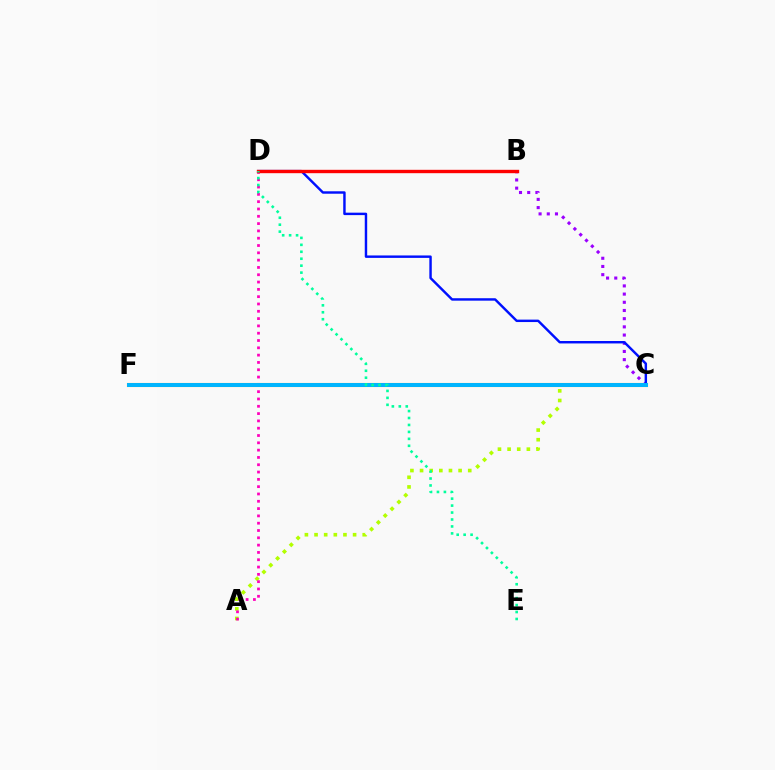{('B', 'C'): [{'color': '#9b00ff', 'line_style': 'dotted', 'thickness': 2.23}], ('A', 'C'): [{'color': '#b3ff00', 'line_style': 'dotted', 'thickness': 2.62}], ('A', 'D'): [{'color': '#ff00bd', 'line_style': 'dotted', 'thickness': 1.99}], ('C', 'F'): [{'color': '#ffa500', 'line_style': 'solid', 'thickness': 2.96}, {'color': '#08ff00', 'line_style': 'solid', 'thickness': 1.63}, {'color': '#00b5ff', 'line_style': 'solid', 'thickness': 2.86}], ('C', 'D'): [{'color': '#0010ff', 'line_style': 'solid', 'thickness': 1.76}], ('B', 'D'): [{'color': '#ff0000', 'line_style': 'solid', 'thickness': 2.43}], ('D', 'E'): [{'color': '#00ff9d', 'line_style': 'dotted', 'thickness': 1.89}]}